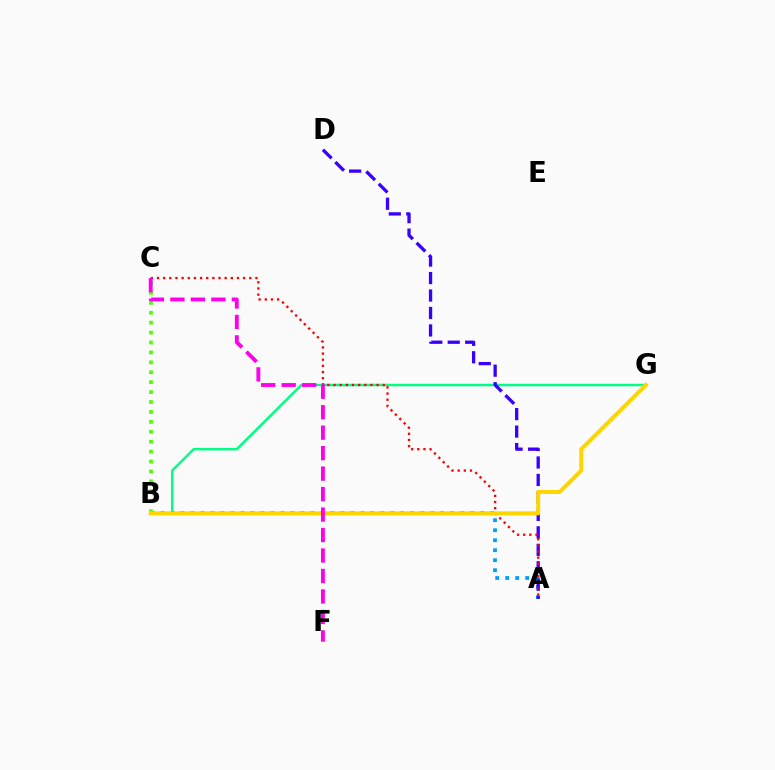{('B', 'G'): [{'color': '#00ff86', 'line_style': 'solid', 'thickness': 1.79}, {'color': '#ffd500', 'line_style': 'solid', 'thickness': 2.88}], ('A', 'B'): [{'color': '#009eff', 'line_style': 'dotted', 'thickness': 2.71}], ('A', 'D'): [{'color': '#3700ff', 'line_style': 'dashed', 'thickness': 2.37}], ('A', 'C'): [{'color': '#ff0000', 'line_style': 'dotted', 'thickness': 1.67}], ('B', 'C'): [{'color': '#4fff00', 'line_style': 'dotted', 'thickness': 2.7}], ('C', 'F'): [{'color': '#ff00ed', 'line_style': 'dashed', 'thickness': 2.78}]}